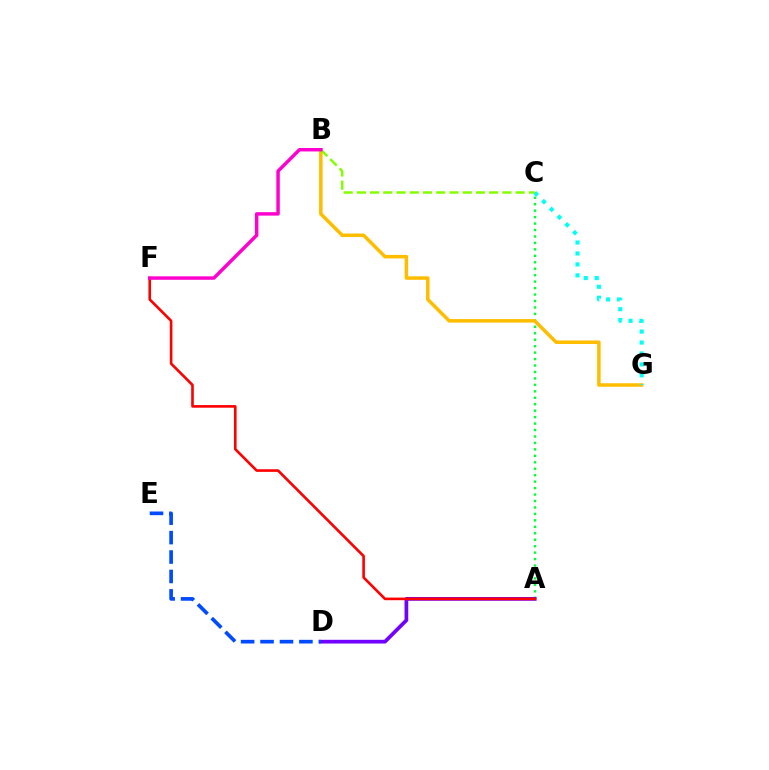{('A', 'C'): [{'color': '#00ff39', 'line_style': 'dotted', 'thickness': 1.75}], ('B', 'G'): [{'color': '#ffbd00', 'line_style': 'solid', 'thickness': 2.53}], ('A', 'D'): [{'color': '#7200ff', 'line_style': 'solid', 'thickness': 2.68}], ('D', 'E'): [{'color': '#004bff', 'line_style': 'dashed', 'thickness': 2.64}], ('C', 'G'): [{'color': '#00fff6', 'line_style': 'dotted', 'thickness': 2.97}], ('B', 'C'): [{'color': '#84ff00', 'line_style': 'dashed', 'thickness': 1.8}], ('A', 'F'): [{'color': '#ff0000', 'line_style': 'solid', 'thickness': 1.89}], ('B', 'F'): [{'color': '#ff00cf', 'line_style': 'solid', 'thickness': 2.48}]}